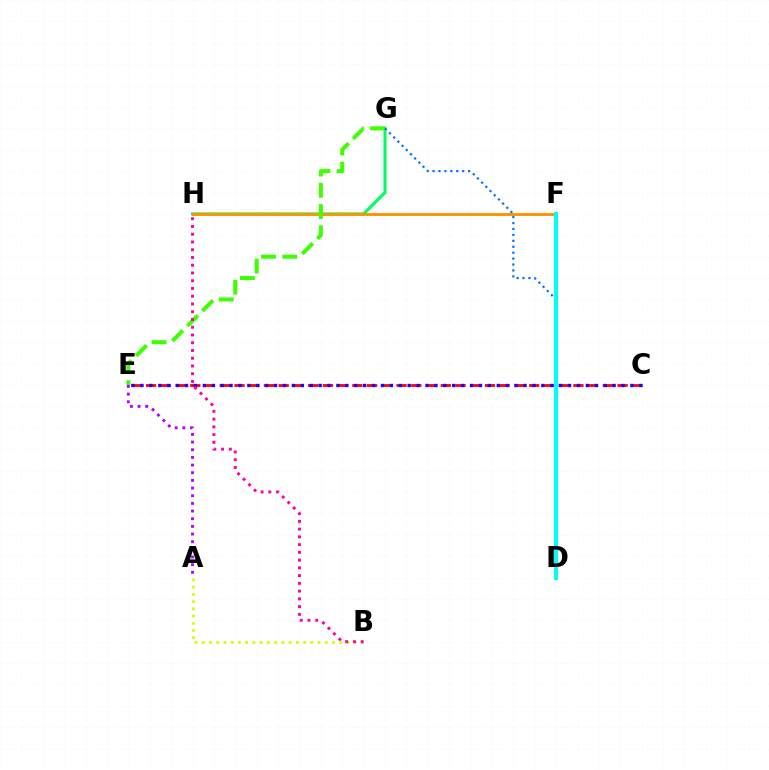{('C', 'E'): [{'color': '#ff0000', 'line_style': 'dashed', 'thickness': 2.0}, {'color': '#2500ff', 'line_style': 'dotted', 'thickness': 2.42}], ('G', 'H'): [{'color': '#00ff5c', 'line_style': 'solid', 'thickness': 2.19}], ('F', 'H'): [{'color': '#ff9400', 'line_style': 'solid', 'thickness': 2.1}], ('E', 'G'): [{'color': '#3dff00', 'line_style': 'dashed', 'thickness': 2.89}], ('D', 'G'): [{'color': '#0074ff', 'line_style': 'dotted', 'thickness': 1.61}], ('D', 'F'): [{'color': '#00fff6', 'line_style': 'solid', 'thickness': 2.97}], ('A', 'B'): [{'color': '#d1ff00', 'line_style': 'dotted', 'thickness': 1.97}], ('A', 'E'): [{'color': '#b900ff', 'line_style': 'dotted', 'thickness': 2.08}], ('B', 'H'): [{'color': '#ff00ac', 'line_style': 'dotted', 'thickness': 2.11}]}